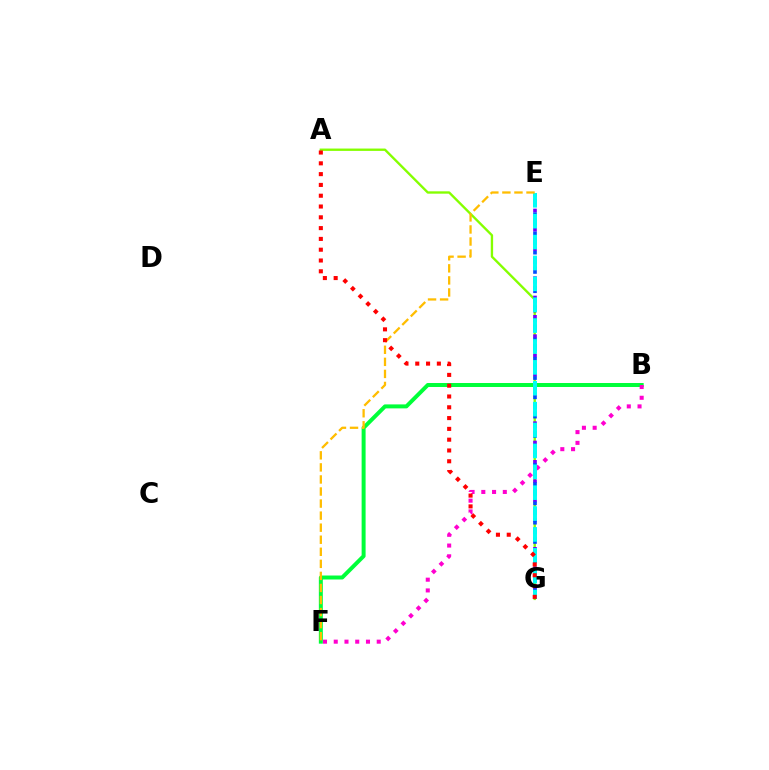{('B', 'F'): [{'color': '#00ff39', 'line_style': 'solid', 'thickness': 2.86}, {'color': '#ff00cf', 'line_style': 'dotted', 'thickness': 2.92}], ('A', 'G'): [{'color': '#84ff00', 'line_style': 'solid', 'thickness': 1.7}, {'color': '#ff0000', 'line_style': 'dotted', 'thickness': 2.93}], ('E', 'G'): [{'color': '#7200ff', 'line_style': 'dotted', 'thickness': 2.63}, {'color': '#004bff', 'line_style': 'dotted', 'thickness': 2.62}, {'color': '#00fff6', 'line_style': 'dashed', 'thickness': 2.84}], ('E', 'F'): [{'color': '#ffbd00', 'line_style': 'dashed', 'thickness': 1.64}]}